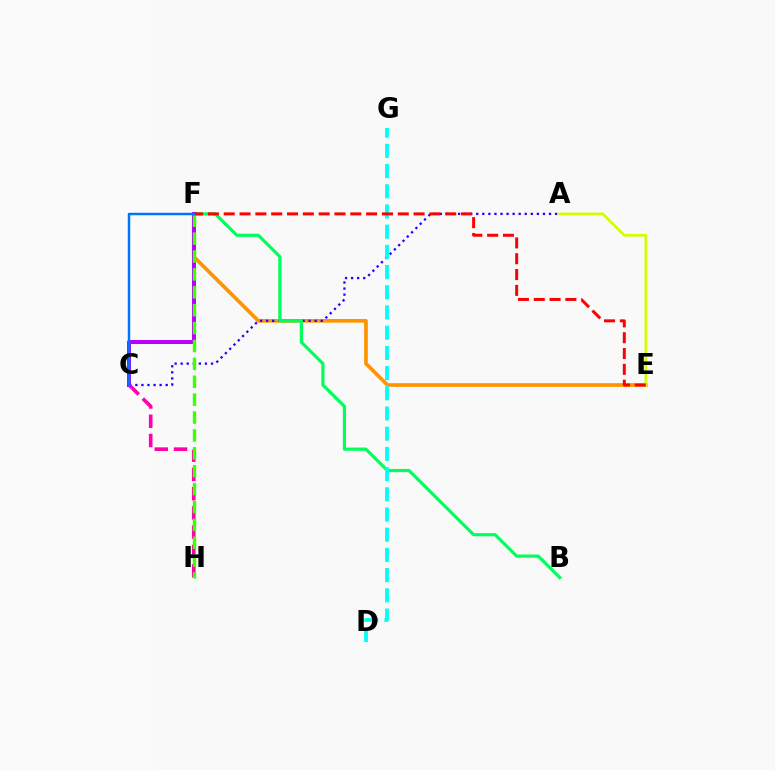{('E', 'F'): [{'color': '#ff9400', 'line_style': 'solid', 'thickness': 2.65}, {'color': '#ff0000', 'line_style': 'dashed', 'thickness': 2.15}], ('A', 'C'): [{'color': '#2500ff', 'line_style': 'dotted', 'thickness': 1.65}], ('B', 'F'): [{'color': '#00ff5c', 'line_style': 'solid', 'thickness': 2.3}], ('C', 'H'): [{'color': '#ff00ac', 'line_style': 'dashed', 'thickness': 2.61}], ('C', 'F'): [{'color': '#b900ff', 'line_style': 'solid', 'thickness': 2.87}, {'color': '#0074ff', 'line_style': 'solid', 'thickness': 1.79}], ('F', 'H'): [{'color': '#3dff00', 'line_style': 'dashed', 'thickness': 2.43}], ('A', 'E'): [{'color': '#d1ff00', 'line_style': 'solid', 'thickness': 1.9}], ('D', 'G'): [{'color': '#00fff6', 'line_style': 'dashed', 'thickness': 2.74}]}